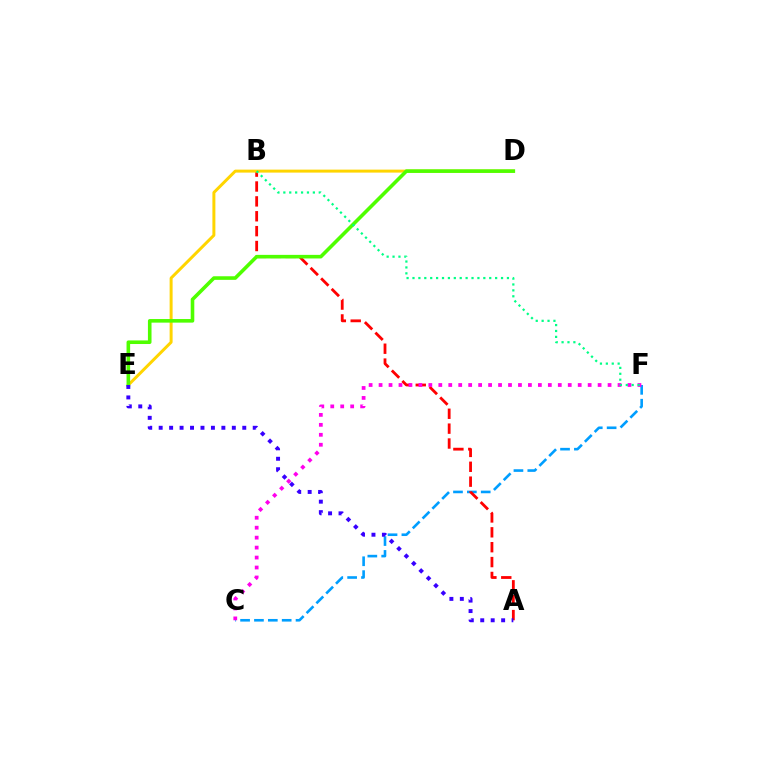{('C', 'F'): [{'color': '#009eff', 'line_style': 'dashed', 'thickness': 1.88}, {'color': '#ff00ed', 'line_style': 'dotted', 'thickness': 2.71}], ('A', 'B'): [{'color': '#ff0000', 'line_style': 'dashed', 'thickness': 2.02}], ('D', 'E'): [{'color': '#ffd500', 'line_style': 'solid', 'thickness': 2.15}, {'color': '#4fff00', 'line_style': 'solid', 'thickness': 2.59}], ('A', 'E'): [{'color': '#3700ff', 'line_style': 'dotted', 'thickness': 2.84}], ('B', 'F'): [{'color': '#00ff86', 'line_style': 'dotted', 'thickness': 1.6}]}